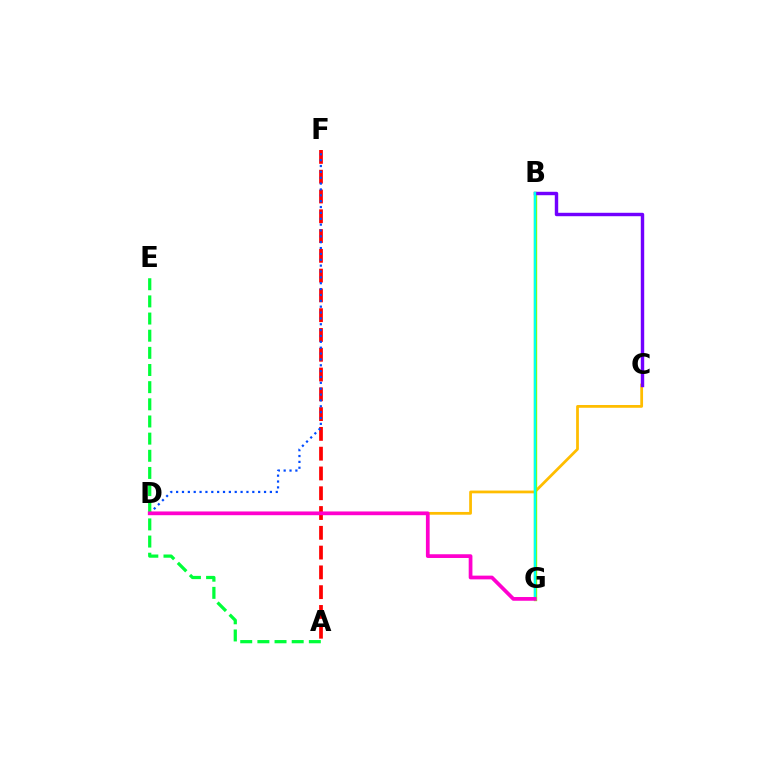{('A', 'F'): [{'color': '#ff0000', 'line_style': 'dashed', 'thickness': 2.69}], ('C', 'D'): [{'color': '#ffbd00', 'line_style': 'solid', 'thickness': 1.99}], ('D', 'F'): [{'color': '#004bff', 'line_style': 'dotted', 'thickness': 1.59}], ('A', 'E'): [{'color': '#00ff39', 'line_style': 'dashed', 'thickness': 2.33}], ('B', 'G'): [{'color': '#84ff00', 'line_style': 'solid', 'thickness': 2.43}, {'color': '#00fff6', 'line_style': 'solid', 'thickness': 1.7}], ('B', 'C'): [{'color': '#7200ff', 'line_style': 'solid', 'thickness': 2.46}], ('D', 'G'): [{'color': '#ff00cf', 'line_style': 'solid', 'thickness': 2.69}]}